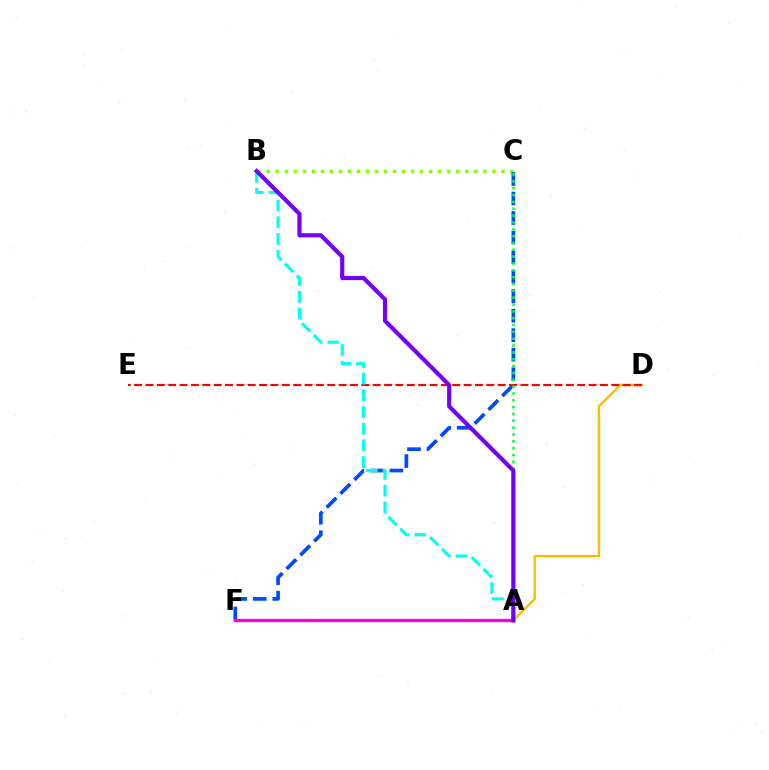{('B', 'C'): [{'color': '#84ff00', 'line_style': 'dotted', 'thickness': 2.45}], ('C', 'F'): [{'color': '#004bff', 'line_style': 'dashed', 'thickness': 2.65}], ('A', 'D'): [{'color': '#ffbd00', 'line_style': 'solid', 'thickness': 1.73}], ('D', 'E'): [{'color': '#ff0000', 'line_style': 'dashed', 'thickness': 1.54}], ('A', 'F'): [{'color': '#ff00cf', 'line_style': 'solid', 'thickness': 2.39}], ('A', 'C'): [{'color': '#00ff39', 'line_style': 'dotted', 'thickness': 1.86}], ('A', 'B'): [{'color': '#00fff6', 'line_style': 'dashed', 'thickness': 2.27}, {'color': '#7200ff', 'line_style': 'solid', 'thickness': 2.99}]}